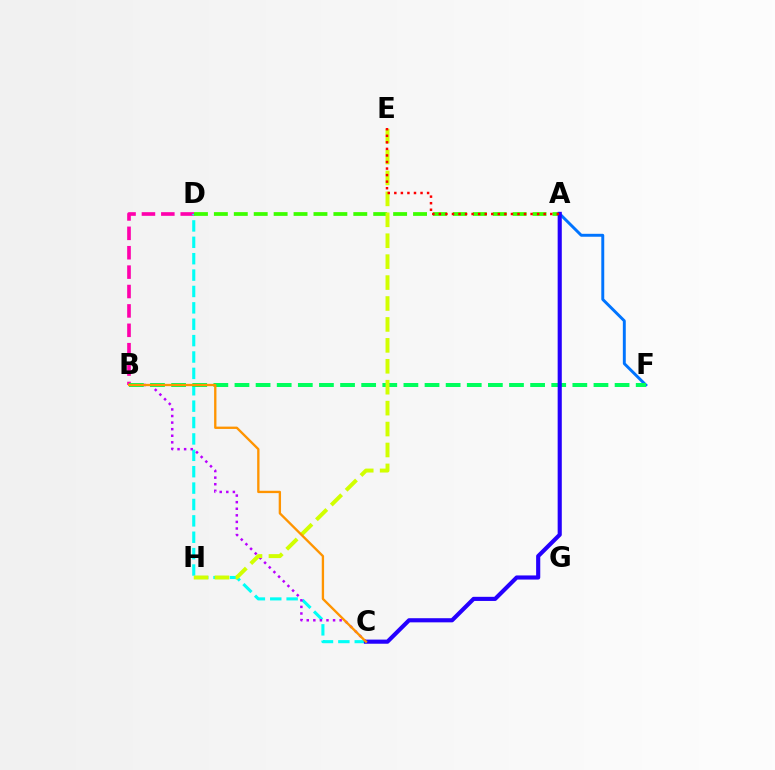{('B', 'D'): [{'color': '#ff00ac', 'line_style': 'dashed', 'thickness': 2.63}], ('C', 'D'): [{'color': '#00fff6', 'line_style': 'dashed', 'thickness': 2.23}], ('B', 'C'): [{'color': '#b900ff', 'line_style': 'dotted', 'thickness': 1.79}, {'color': '#ff9400', 'line_style': 'solid', 'thickness': 1.68}], ('A', 'F'): [{'color': '#0074ff', 'line_style': 'solid', 'thickness': 2.11}], ('B', 'F'): [{'color': '#00ff5c', 'line_style': 'dashed', 'thickness': 2.87}], ('A', 'D'): [{'color': '#3dff00', 'line_style': 'dashed', 'thickness': 2.71}], ('A', 'C'): [{'color': '#2500ff', 'line_style': 'solid', 'thickness': 2.97}], ('E', 'H'): [{'color': '#d1ff00', 'line_style': 'dashed', 'thickness': 2.84}], ('A', 'E'): [{'color': '#ff0000', 'line_style': 'dotted', 'thickness': 1.78}]}